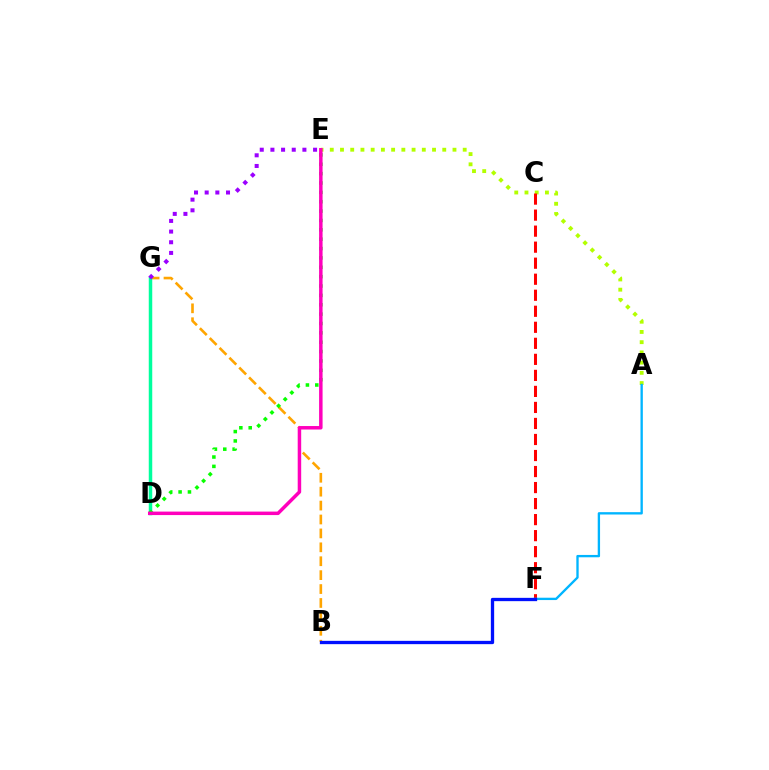{('B', 'G'): [{'color': '#ffa500', 'line_style': 'dashed', 'thickness': 1.89}], ('D', 'G'): [{'color': '#00ff9d', 'line_style': 'solid', 'thickness': 2.51}], ('A', 'E'): [{'color': '#b3ff00', 'line_style': 'dotted', 'thickness': 2.78}], ('C', 'F'): [{'color': '#ff0000', 'line_style': 'dashed', 'thickness': 2.18}], ('E', 'G'): [{'color': '#9b00ff', 'line_style': 'dotted', 'thickness': 2.9}], ('A', 'F'): [{'color': '#00b5ff', 'line_style': 'solid', 'thickness': 1.69}], ('B', 'F'): [{'color': '#0010ff', 'line_style': 'solid', 'thickness': 2.38}], ('D', 'E'): [{'color': '#08ff00', 'line_style': 'dotted', 'thickness': 2.54}, {'color': '#ff00bd', 'line_style': 'solid', 'thickness': 2.51}]}